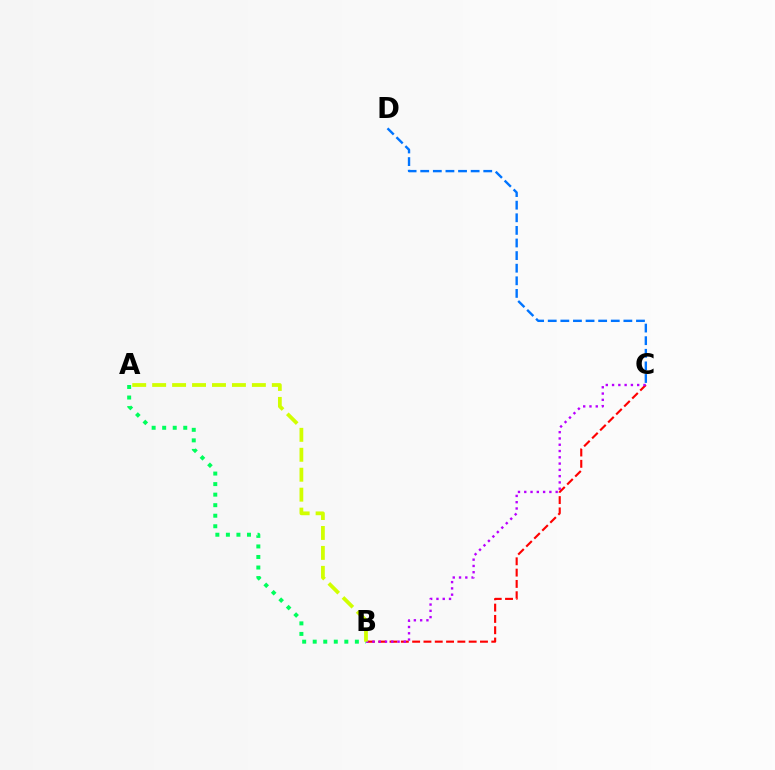{('B', 'C'): [{'color': '#ff0000', 'line_style': 'dashed', 'thickness': 1.54}, {'color': '#b900ff', 'line_style': 'dotted', 'thickness': 1.71}], ('A', 'B'): [{'color': '#00ff5c', 'line_style': 'dotted', 'thickness': 2.86}, {'color': '#d1ff00', 'line_style': 'dashed', 'thickness': 2.71}], ('C', 'D'): [{'color': '#0074ff', 'line_style': 'dashed', 'thickness': 1.71}]}